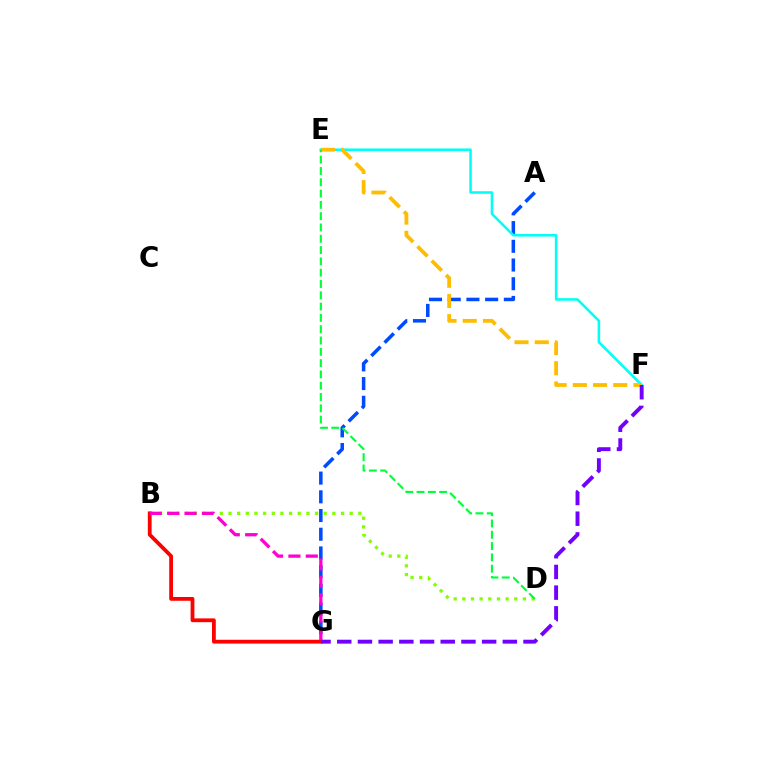{('A', 'G'): [{'color': '#004bff', 'line_style': 'dashed', 'thickness': 2.54}], ('B', 'D'): [{'color': '#84ff00', 'line_style': 'dotted', 'thickness': 2.35}], ('E', 'F'): [{'color': '#00fff6', 'line_style': 'solid', 'thickness': 1.84}, {'color': '#ffbd00', 'line_style': 'dashed', 'thickness': 2.75}], ('B', 'G'): [{'color': '#ff0000', 'line_style': 'solid', 'thickness': 2.73}, {'color': '#ff00cf', 'line_style': 'dashed', 'thickness': 2.36}], ('F', 'G'): [{'color': '#7200ff', 'line_style': 'dashed', 'thickness': 2.81}], ('D', 'E'): [{'color': '#00ff39', 'line_style': 'dashed', 'thickness': 1.54}]}